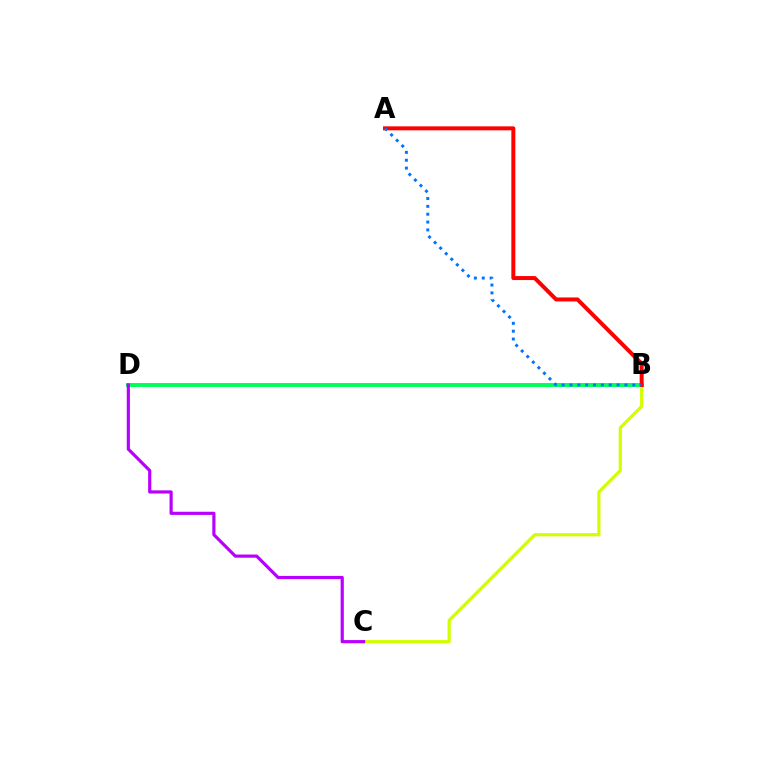{('B', 'C'): [{'color': '#d1ff00', 'line_style': 'solid', 'thickness': 2.3}], ('B', 'D'): [{'color': '#00ff5c', 'line_style': 'solid', 'thickness': 2.85}], ('C', 'D'): [{'color': '#b900ff', 'line_style': 'solid', 'thickness': 2.29}], ('A', 'B'): [{'color': '#ff0000', 'line_style': 'solid', 'thickness': 2.87}, {'color': '#0074ff', 'line_style': 'dotted', 'thickness': 2.13}]}